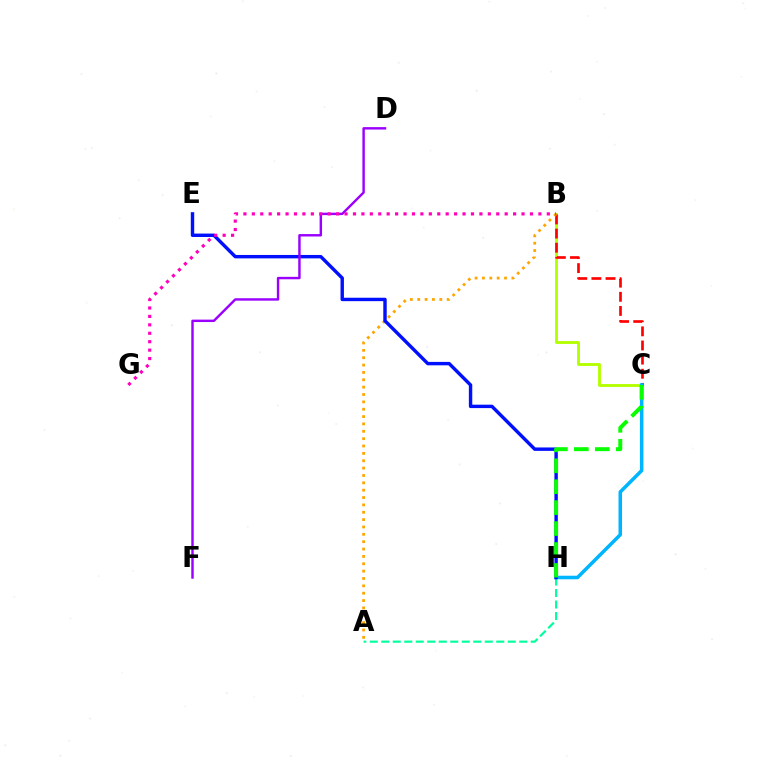{('B', 'C'): [{'color': '#b3ff00', 'line_style': 'solid', 'thickness': 2.07}, {'color': '#ff0000', 'line_style': 'dashed', 'thickness': 1.92}], ('A', 'H'): [{'color': '#00ff9d', 'line_style': 'dashed', 'thickness': 1.56}], ('C', 'H'): [{'color': '#00b5ff', 'line_style': 'solid', 'thickness': 2.55}, {'color': '#08ff00', 'line_style': 'dashed', 'thickness': 2.84}], ('A', 'B'): [{'color': '#ffa500', 'line_style': 'dotted', 'thickness': 2.0}], ('E', 'H'): [{'color': '#0010ff', 'line_style': 'solid', 'thickness': 2.46}], ('D', 'F'): [{'color': '#9b00ff', 'line_style': 'solid', 'thickness': 1.75}], ('B', 'G'): [{'color': '#ff00bd', 'line_style': 'dotted', 'thickness': 2.29}]}